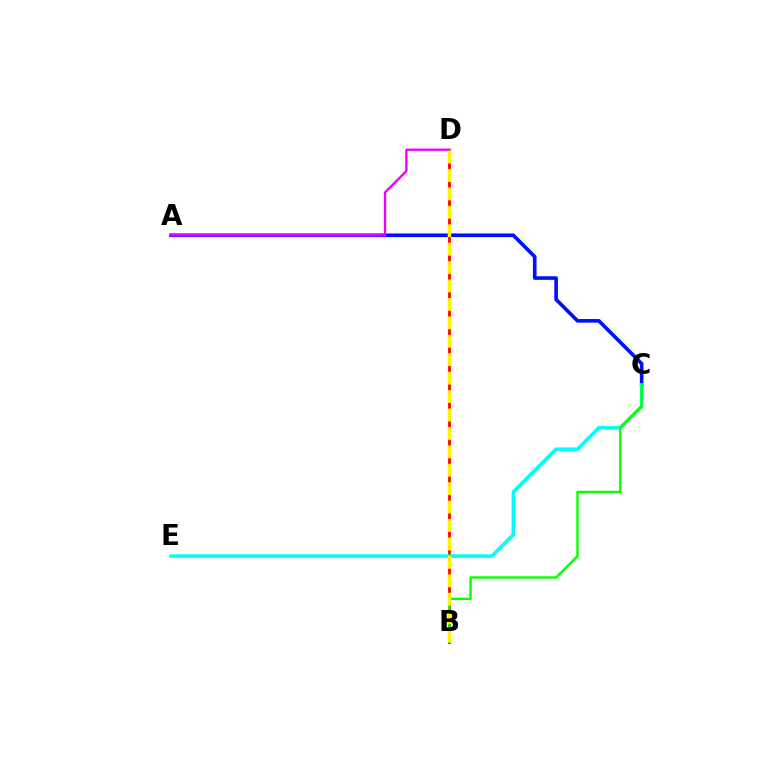{('A', 'C'): [{'color': '#0010ff', 'line_style': 'solid', 'thickness': 2.61}], ('B', 'D'): [{'color': '#ff0000', 'line_style': 'solid', 'thickness': 2.0}, {'color': '#fcf500', 'line_style': 'dashed', 'thickness': 2.5}], ('A', 'D'): [{'color': '#ee00ff', 'line_style': 'solid', 'thickness': 1.69}], ('C', 'E'): [{'color': '#00fff6', 'line_style': 'solid', 'thickness': 2.57}], ('B', 'C'): [{'color': '#08ff00', 'line_style': 'solid', 'thickness': 1.73}]}